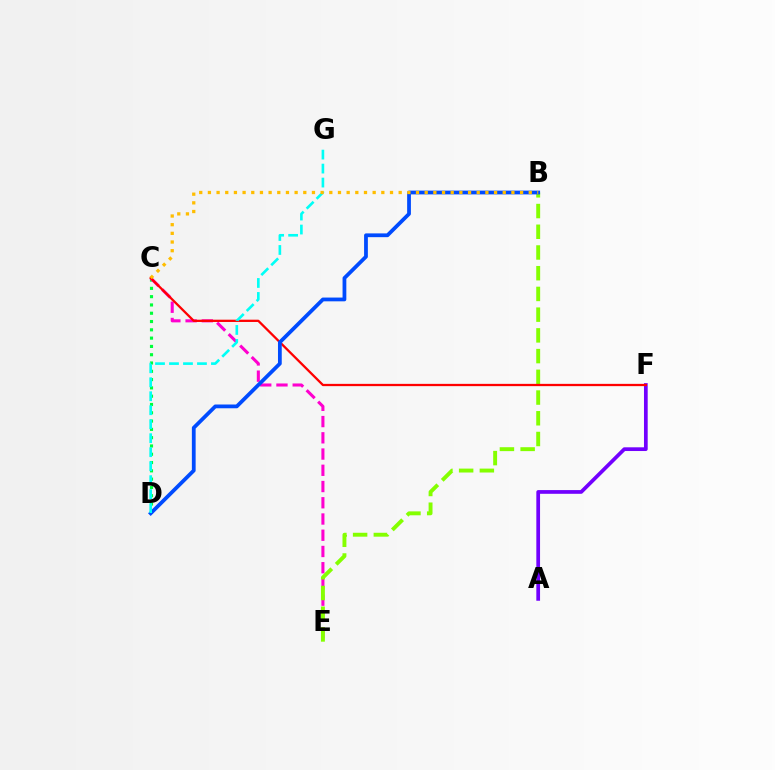{('C', 'D'): [{'color': '#00ff39', 'line_style': 'dotted', 'thickness': 2.25}], ('C', 'E'): [{'color': '#ff00cf', 'line_style': 'dashed', 'thickness': 2.21}], ('A', 'F'): [{'color': '#7200ff', 'line_style': 'solid', 'thickness': 2.68}], ('B', 'E'): [{'color': '#84ff00', 'line_style': 'dashed', 'thickness': 2.82}], ('C', 'F'): [{'color': '#ff0000', 'line_style': 'solid', 'thickness': 1.64}], ('B', 'D'): [{'color': '#004bff', 'line_style': 'solid', 'thickness': 2.72}], ('D', 'G'): [{'color': '#00fff6', 'line_style': 'dashed', 'thickness': 1.9}], ('B', 'C'): [{'color': '#ffbd00', 'line_style': 'dotted', 'thickness': 2.36}]}